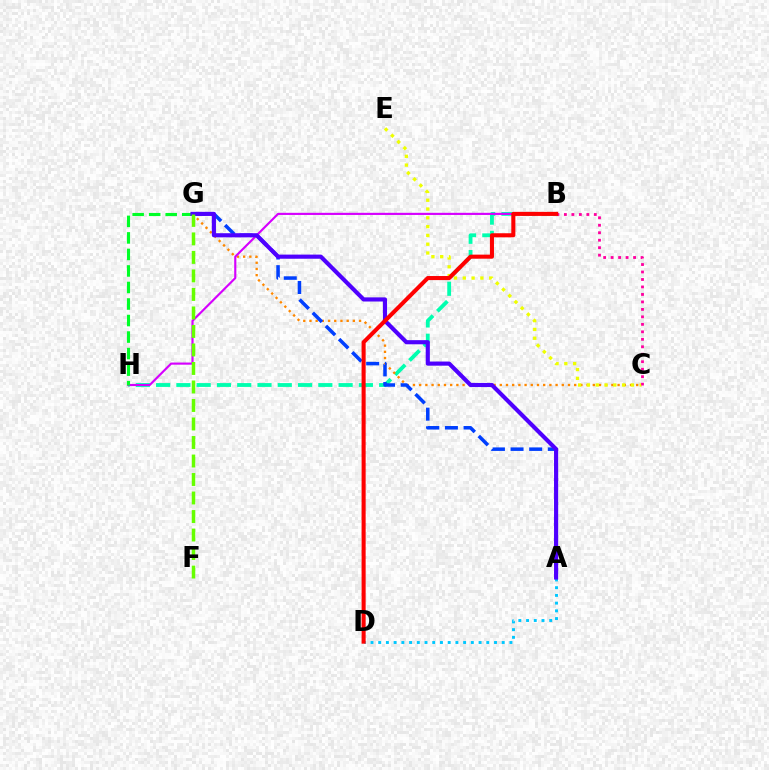{('B', 'H'): [{'color': '#00ffaf', 'line_style': 'dashed', 'thickness': 2.75}, {'color': '#d600ff', 'line_style': 'solid', 'thickness': 1.55}], ('C', 'G'): [{'color': '#ff8800', 'line_style': 'dotted', 'thickness': 1.68}], ('A', 'D'): [{'color': '#00c7ff', 'line_style': 'dotted', 'thickness': 2.1}], ('G', 'H'): [{'color': '#00ff27', 'line_style': 'dashed', 'thickness': 2.25}], ('C', 'E'): [{'color': '#eeff00', 'line_style': 'dotted', 'thickness': 2.39}], ('A', 'G'): [{'color': '#003fff', 'line_style': 'dashed', 'thickness': 2.53}, {'color': '#4f00ff', 'line_style': 'solid', 'thickness': 2.98}], ('B', 'C'): [{'color': '#ff00a0', 'line_style': 'dotted', 'thickness': 2.03}], ('B', 'D'): [{'color': '#ff0000', 'line_style': 'solid', 'thickness': 2.93}], ('F', 'G'): [{'color': '#66ff00', 'line_style': 'dashed', 'thickness': 2.51}]}